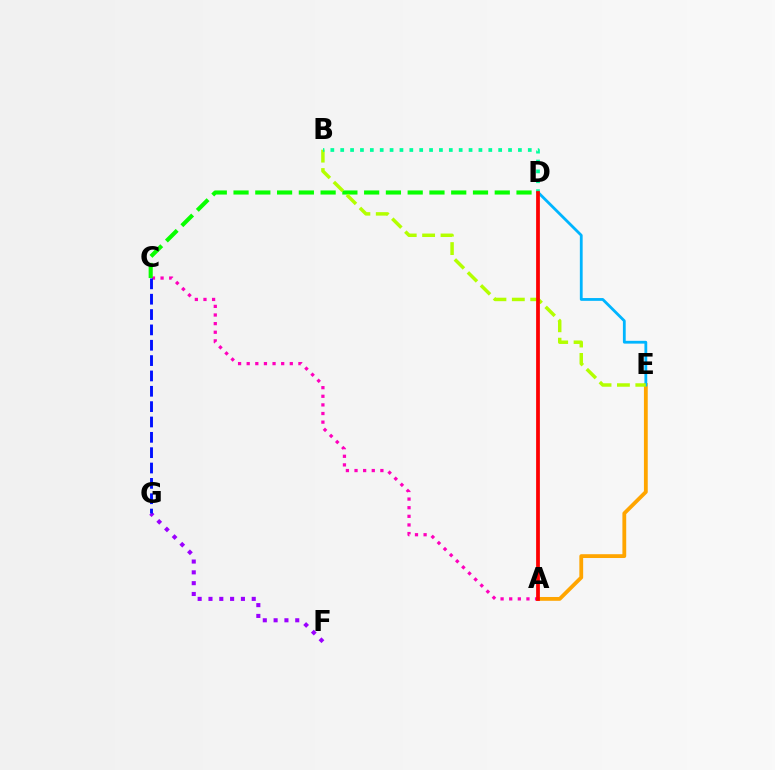{('A', 'C'): [{'color': '#ff00bd', 'line_style': 'dotted', 'thickness': 2.34}], ('A', 'E'): [{'color': '#ffa500', 'line_style': 'solid', 'thickness': 2.74}], ('F', 'G'): [{'color': '#9b00ff', 'line_style': 'dotted', 'thickness': 2.94}], ('C', 'D'): [{'color': '#08ff00', 'line_style': 'dashed', 'thickness': 2.96}], ('D', 'E'): [{'color': '#00b5ff', 'line_style': 'solid', 'thickness': 2.01}], ('B', 'E'): [{'color': '#b3ff00', 'line_style': 'dashed', 'thickness': 2.5}], ('B', 'D'): [{'color': '#00ff9d', 'line_style': 'dotted', 'thickness': 2.68}], ('C', 'G'): [{'color': '#0010ff', 'line_style': 'dashed', 'thickness': 2.08}], ('A', 'D'): [{'color': '#ff0000', 'line_style': 'solid', 'thickness': 2.71}]}